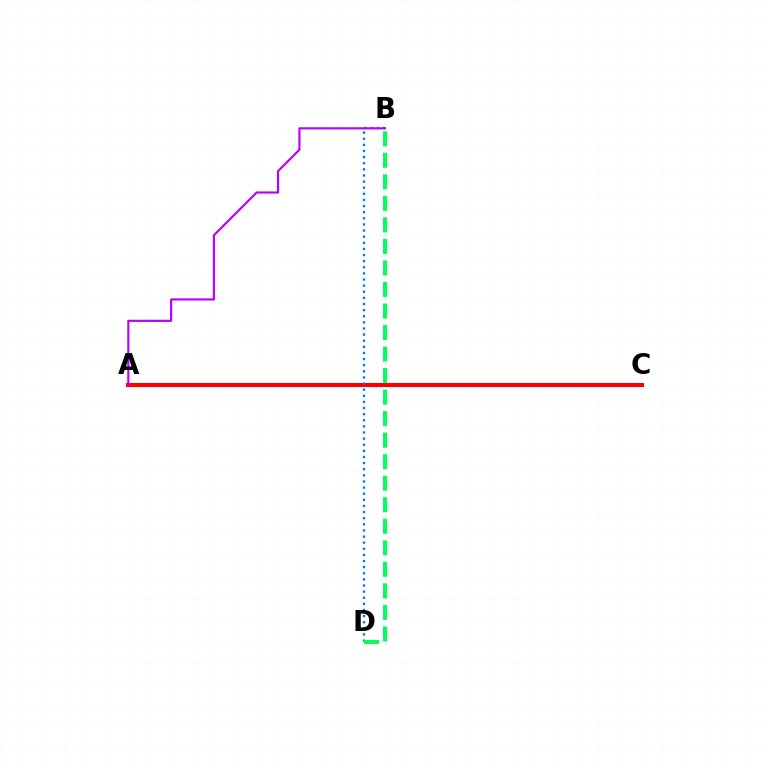{('A', 'C'): [{'color': '#d1ff00', 'line_style': 'dotted', 'thickness': 1.59}, {'color': '#ff0000', 'line_style': 'solid', 'thickness': 2.93}], ('B', 'D'): [{'color': '#0074ff', 'line_style': 'dotted', 'thickness': 1.66}, {'color': '#00ff5c', 'line_style': 'dashed', 'thickness': 2.92}], ('A', 'B'): [{'color': '#b900ff', 'line_style': 'solid', 'thickness': 1.55}]}